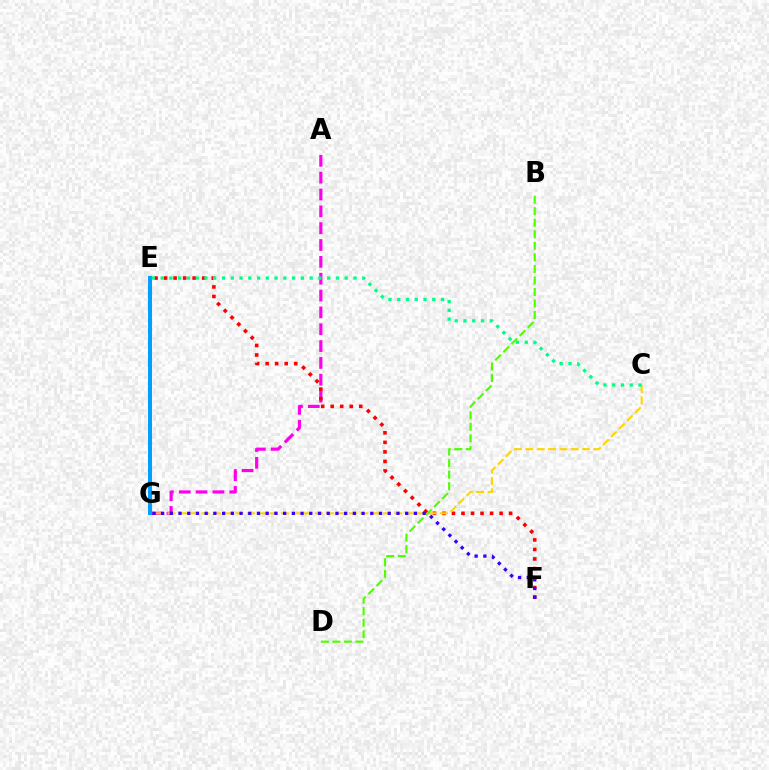{('A', 'G'): [{'color': '#ff00ed', 'line_style': 'dashed', 'thickness': 2.29}], ('E', 'F'): [{'color': '#ff0000', 'line_style': 'dotted', 'thickness': 2.59}], ('C', 'G'): [{'color': '#ffd500', 'line_style': 'dashed', 'thickness': 1.54}], ('B', 'D'): [{'color': '#4fff00', 'line_style': 'dashed', 'thickness': 1.57}], ('E', 'G'): [{'color': '#009eff', 'line_style': 'solid', 'thickness': 2.86}], ('F', 'G'): [{'color': '#3700ff', 'line_style': 'dotted', 'thickness': 2.37}], ('C', 'E'): [{'color': '#00ff86', 'line_style': 'dotted', 'thickness': 2.38}]}